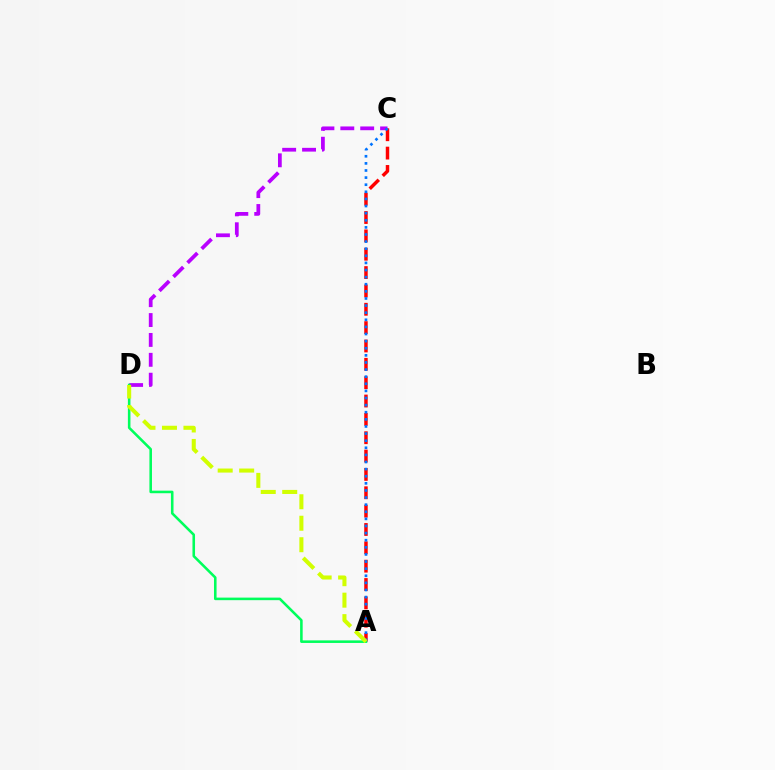{('C', 'D'): [{'color': '#b900ff', 'line_style': 'dashed', 'thickness': 2.7}], ('A', 'C'): [{'color': '#ff0000', 'line_style': 'dashed', 'thickness': 2.49}, {'color': '#0074ff', 'line_style': 'dotted', 'thickness': 1.93}], ('A', 'D'): [{'color': '#00ff5c', 'line_style': 'solid', 'thickness': 1.85}, {'color': '#d1ff00', 'line_style': 'dashed', 'thickness': 2.92}]}